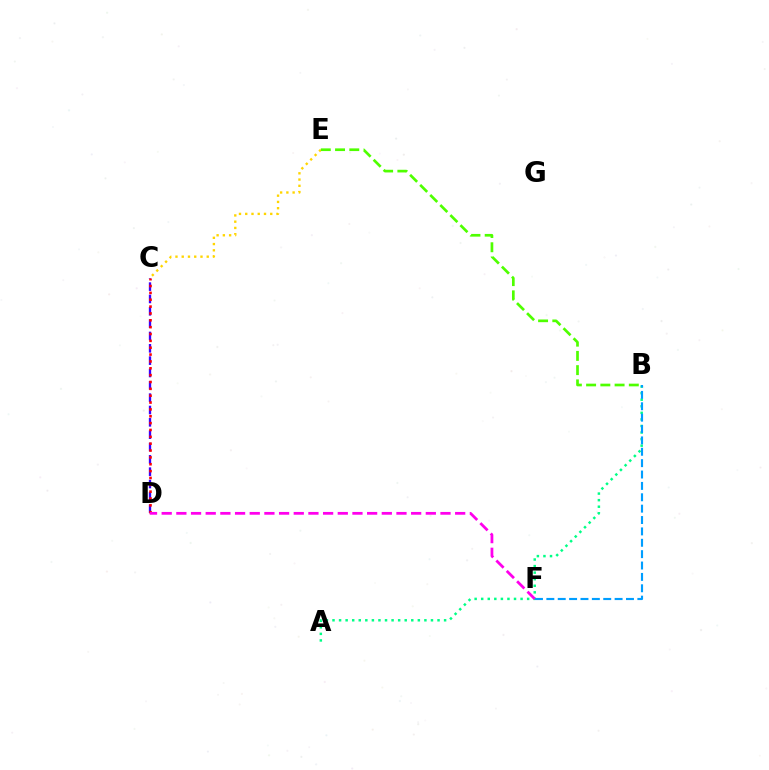{('C', 'D'): [{'color': '#3700ff', 'line_style': 'dashed', 'thickness': 1.68}, {'color': '#ff0000', 'line_style': 'dotted', 'thickness': 1.86}], ('A', 'B'): [{'color': '#00ff86', 'line_style': 'dotted', 'thickness': 1.78}], ('B', 'F'): [{'color': '#009eff', 'line_style': 'dashed', 'thickness': 1.55}], ('C', 'E'): [{'color': '#ffd500', 'line_style': 'dotted', 'thickness': 1.7}], ('D', 'F'): [{'color': '#ff00ed', 'line_style': 'dashed', 'thickness': 1.99}], ('B', 'E'): [{'color': '#4fff00', 'line_style': 'dashed', 'thickness': 1.93}]}